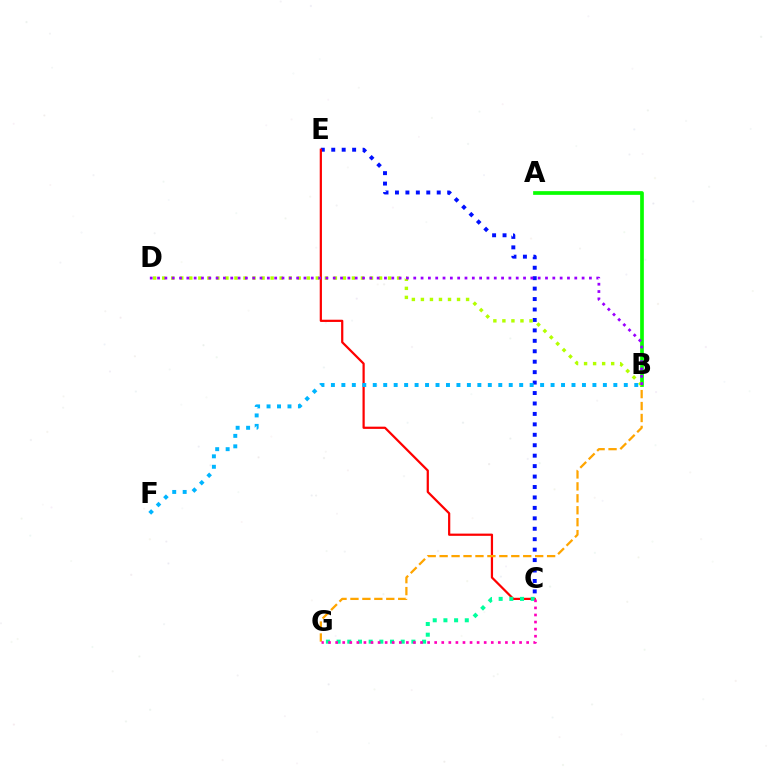{('C', 'E'): [{'color': '#0010ff', 'line_style': 'dotted', 'thickness': 2.84}, {'color': '#ff0000', 'line_style': 'solid', 'thickness': 1.6}], ('C', 'G'): [{'color': '#00ff9d', 'line_style': 'dotted', 'thickness': 2.9}, {'color': '#ff00bd', 'line_style': 'dotted', 'thickness': 1.92}], ('B', 'G'): [{'color': '#ffa500', 'line_style': 'dashed', 'thickness': 1.62}], ('A', 'B'): [{'color': '#08ff00', 'line_style': 'solid', 'thickness': 2.66}], ('B', 'D'): [{'color': '#b3ff00', 'line_style': 'dotted', 'thickness': 2.45}, {'color': '#9b00ff', 'line_style': 'dotted', 'thickness': 1.99}], ('B', 'F'): [{'color': '#00b5ff', 'line_style': 'dotted', 'thickness': 2.84}]}